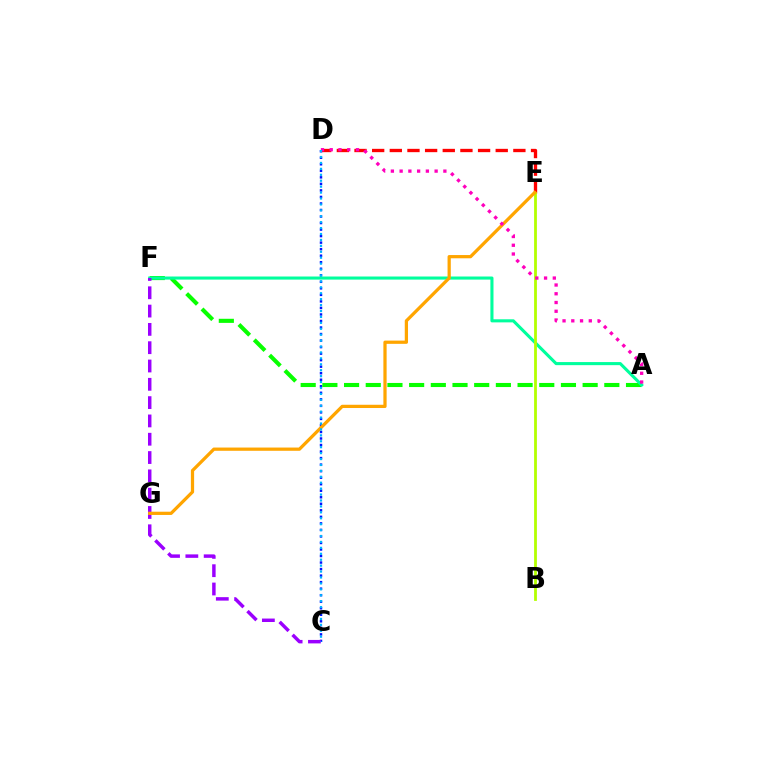{('C', 'D'): [{'color': '#0010ff', 'line_style': 'dotted', 'thickness': 1.77}, {'color': '#00b5ff', 'line_style': 'dotted', 'thickness': 1.61}], ('D', 'E'): [{'color': '#ff0000', 'line_style': 'dashed', 'thickness': 2.4}], ('A', 'F'): [{'color': '#08ff00', 'line_style': 'dashed', 'thickness': 2.95}, {'color': '#00ff9d', 'line_style': 'solid', 'thickness': 2.22}], ('B', 'E'): [{'color': '#b3ff00', 'line_style': 'solid', 'thickness': 2.01}], ('C', 'F'): [{'color': '#9b00ff', 'line_style': 'dashed', 'thickness': 2.49}], ('E', 'G'): [{'color': '#ffa500', 'line_style': 'solid', 'thickness': 2.33}], ('A', 'D'): [{'color': '#ff00bd', 'line_style': 'dotted', 'thickness': 2.38}]}